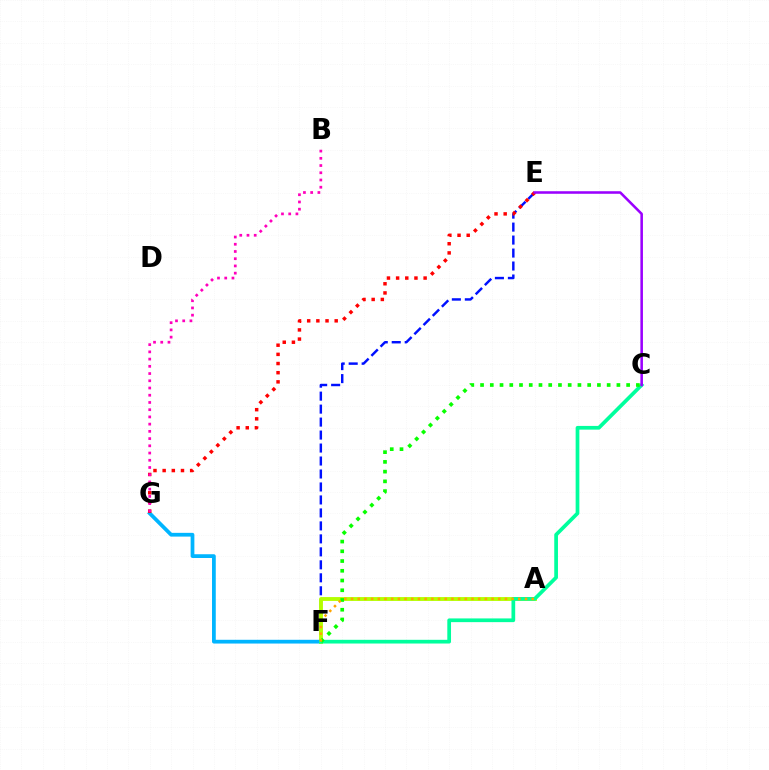{('F', 'G'): [{'color': '#00b5ff', 'line_style': 'solid', 'thickness': 2.7}], ('E', 'F'): [{'color': '#0010ff', 'line_style': 'dashed', 'thickness': 1.76}], ('E', 'G'): [{'color': '#ff0000', 'line_style': 'dotted', 'thickness': 2.49}], ('A', 'F'): [{'color': '#b3ff00', 'line_style': 'solid', 'thickness': 2.78}, {'color': '#ffa500', 'line_style': 'dotted', 'thickness': 1.82}], ('C', 'F'): [{'color': '#00ff9d', 'line_style': 'solid', 'thickness': 2.67}, {'color': '#08ff00', 'line_style': 'dotted', 'thickness': 2.65}], ('C', 'E'): [{'color': '#9b00ff', 'line_style': 'solid', 'thickness': 1.84}], ('B', 'G'): [{'color': '#ff00bd', 'line_style': 'dotted', 'thickness': 1.96}]}